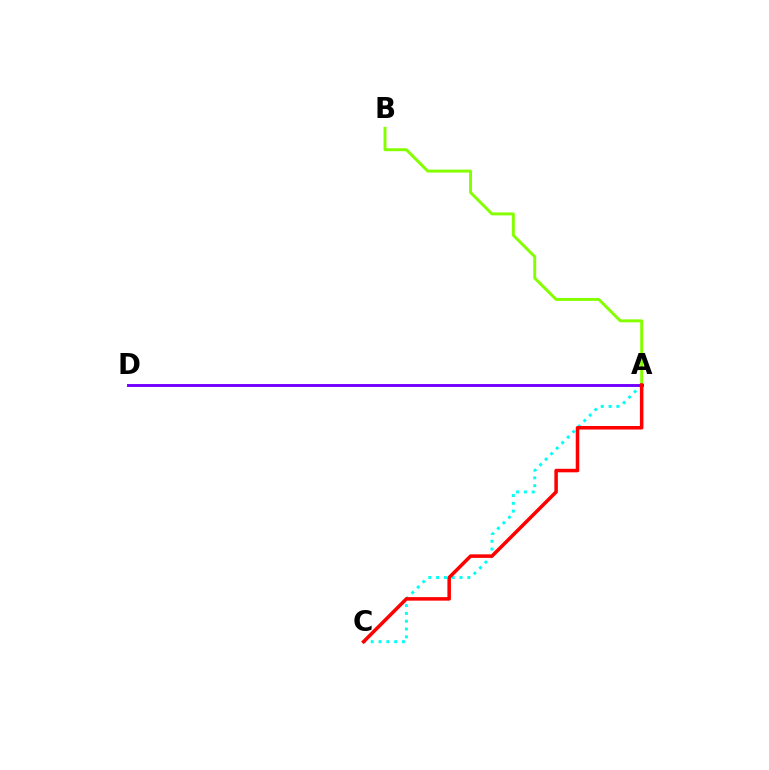{('A', 'C'): [{'color': '#00fff6', 'line_style': 'dotted', 'thickness': 2.12}, {'color': '#ff0000', 'line_style': 'solid', 'thickness': 2.54}], ('A', 'B'): [{'color': '#84ff00', 'line_style': 'solid', 'thickness': 2.11}], ('A', 'D'): [{'color': '#7200ff', 'line_style': 'solid', 'thickness': 2.1}]}